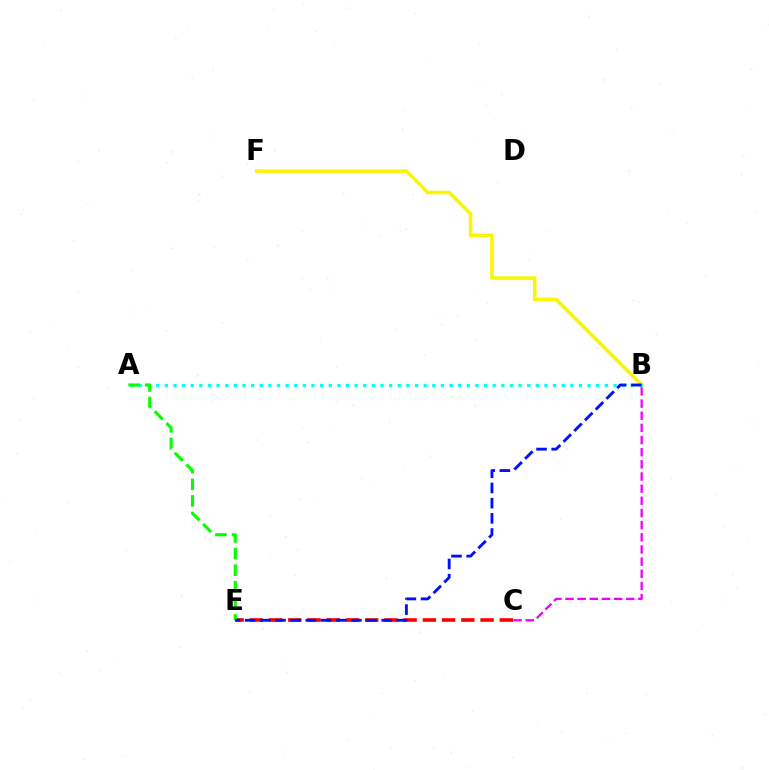{('B', 'F'): [{'color': '#fcf500', 'line_style': 'solid', 'thickness': 2.53}], ('C', 'E'): [{'color': '#ff0000', 'line_style': 'dashed', 'thickness': 2.61}], ('A', 'B'): [{'color': '#00fff6', 'line_style': 'dotted', 'thickness': 2.34}], ('B', 'C'): [{'color': '#ee00ff', 'line_style': 'dashed', 'thickness': 1.65}], ('A', 'E'): [{'color': '#08ff00', 'line_style': 'dashed', 'thickness': 2.25}], ('B', 'E'): [{'color': '#0010ff', 'line_style': 'dashed', 'thickness': 2.06}]}